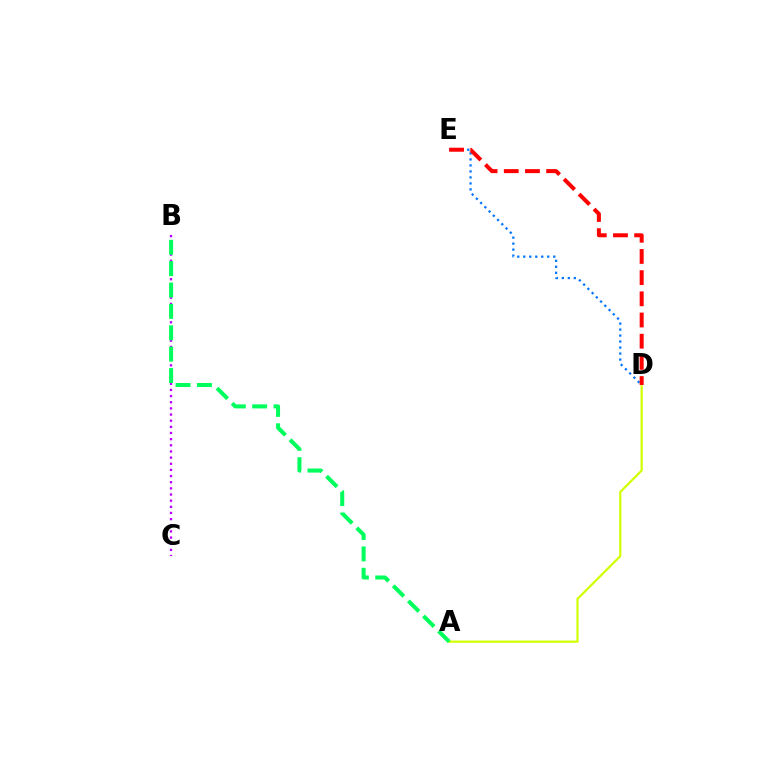{('A', 'D'): [{'color': '#d1ff00', 'line_style': 'solid', 'thickness': 1.58}], ('B', 'C'): [{'color': '#b900ff', 'line_style': 'dotted', 'thickness': 1.67}], ('D', 'E'): [{'color': '#0074ff', 'line_style': 'dotted', 'thickness': 1.63}, {'color': '#ff0000', 'line_style': 'dashed', 'thickness': 2.88}], ('A', 'B'): [{'color': '#00ff5c', 'line_style': 'dashed', 'thickness': 2.9}]}